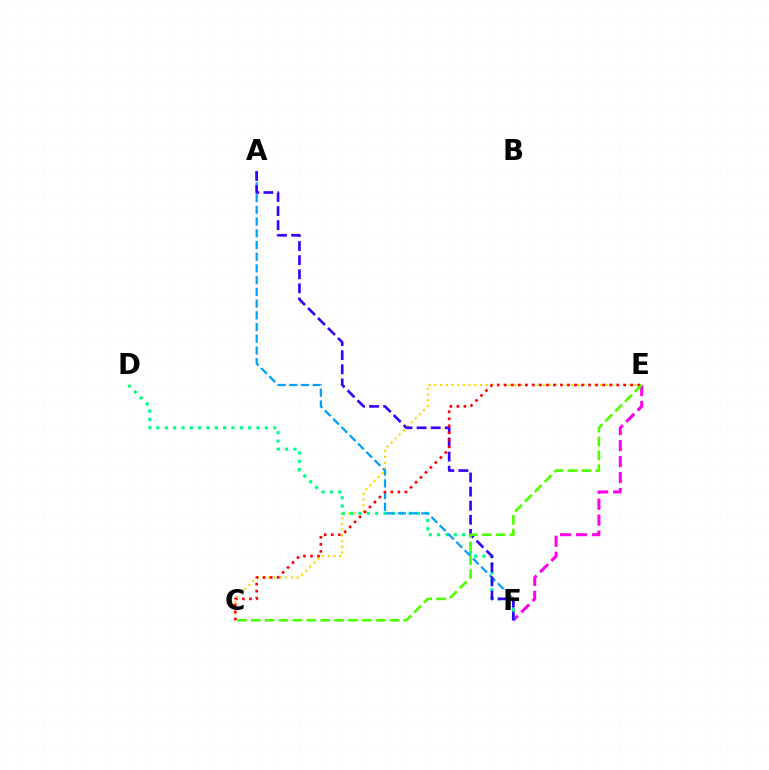{('E', 'F'): [{'color': '#ff00ed', 'line_style': 'dashed', 'thickness': 2.17}], ('C', 'E'): [{'color': '#ffd500', 'line_style': 'dotted', 'thickness': 1.55}, {'color': '#ff0000', 'line_style': 'dotted', 'thickness': 1.91}, {'color': '#4fff00', 'line_style': 'dashed', 'thickness': 1.88}], ('D', 'F'): [{'color': '#00ff86', 'line_style': 'dotted', 'thickness': 2.26}], ('A', 'F'): [{'color': '#009eff', 'line_style': 'dashed', 'thickness': 1.59}, {'color': '#3700ff', 'line_style': 'dashed', 'thickness': 1.92}]}